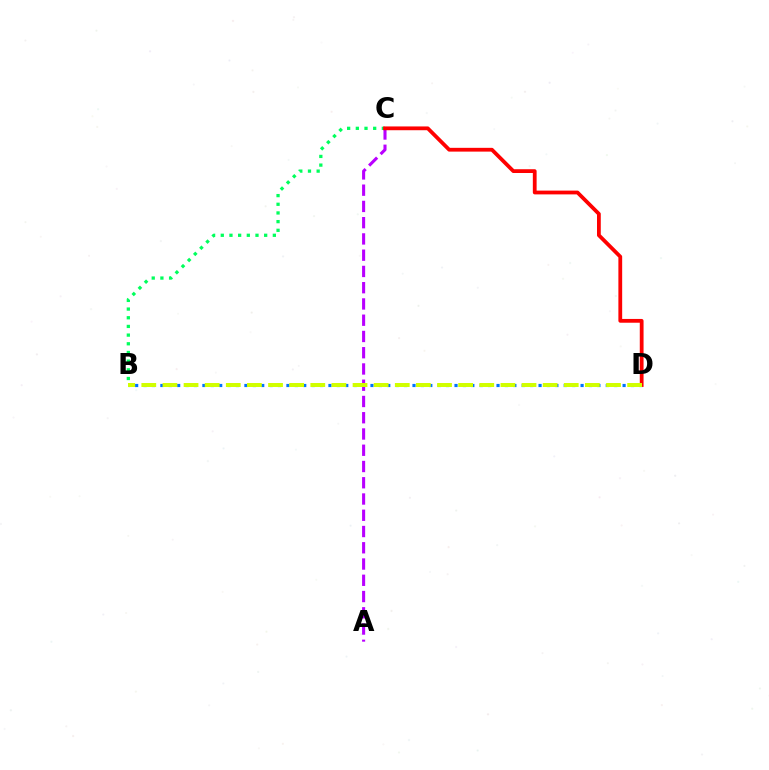{('B', 'C'): [{'color': '#00ff5c', 'line_style': 'dotted', 'thickness': 2.36}], ('A', 'C'): [{'color': '#b900ff', 'line_style': 'dashed', 'thickness': 2.21}], ('B', 'D'): [{'color': '#0074ff', 'line_style': 'dotted', 'thickness': 2.28}, {'color': '#d1ff00', 'line_style': 'dashed', 'thickness': 2.87}], ('C', 'D'): [{'color': '#ff0000', 'line_style': 'solid', 'thickness': 2.72}]}